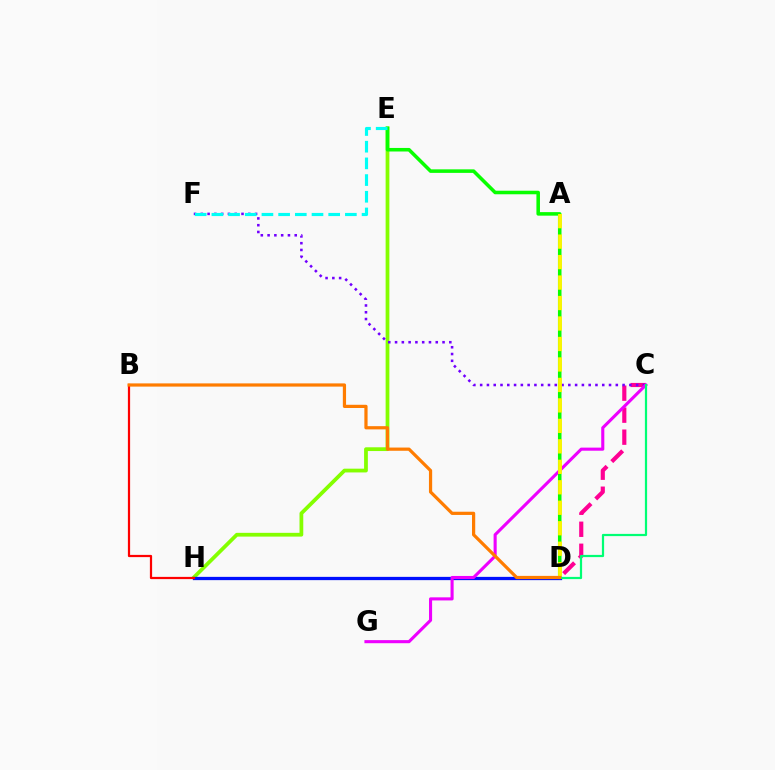{('E', 'H'): [{'color': '#84ff00', 'line_style': 'solid', 'thickness': 2.71}], ('C', 'D'): [{'color': '#ff0094', 'line_style': 'dashed', 'thickness': 2.99}, {'color': '#00ff74', 'line_style': 'solid', 'thickness': 1.6}], ('D', 'E'): [{'color': '#08ff00', 'line_style': 'solid', 'thickness': 2.55}], ('C', 'F'): [{'color': '#7200ff', 'line_style': 'dotted', 'thickness': 1.84}], ('D', 'H'): [{'color': '#008cff', 'line_style': 'dashed', 'thickness': 2.07}, {'color': '#0010ff', 'line_style': 'solid', 'thickness': 2.35}], ('C', 'G'): [{'color': '#ee00ff', 'line_style': 'solid', 'thickness': 2.22}], ('E', 'F'): [{'color': '#00fff6', 'line_style': 'dashed', 'thickness': 2.27}], ('A', 'D'): [{'color': '#fcf500', 'line_style': 'dashed', 'thickness': 2.78}], ('B', 'H'): [{'color': '#ff0000', 'line_style': 'solid', 'thickness': 1.61}], ('B', 'D'): [{'color': '#ff7c00', 'line_style': 'solid', 'thickness': 2.32}]}